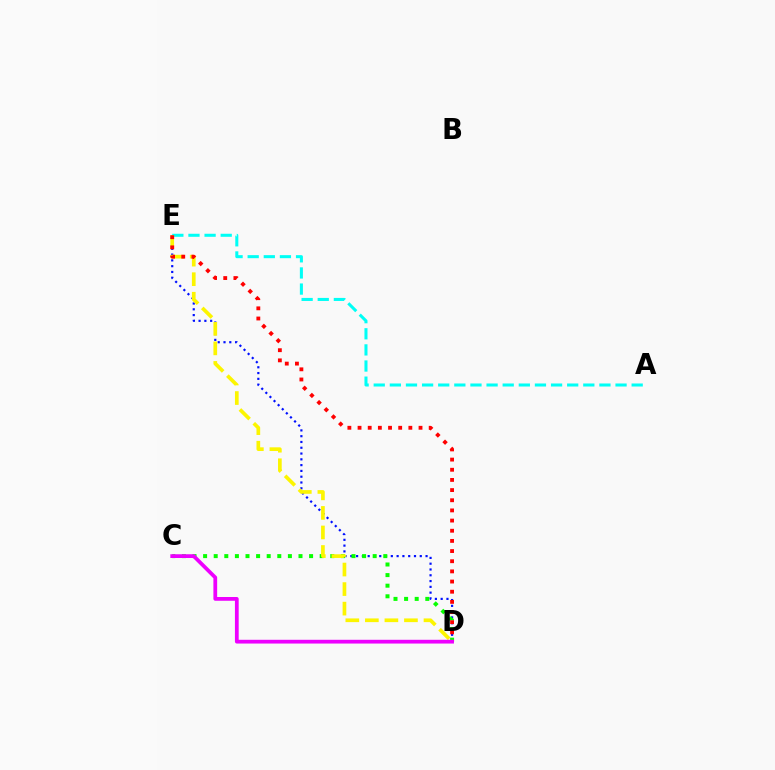{('D', 'E'): [{'color': '#0010ff', 'line_style': 'dotted', 'thickness': 1.57}, {'color': '#fcf500', 'line_style': 'dashed', 'thickness': 2.65}, {'color': '#ff0000', 'line_style': 'dotted', 'thickness': 2.76}], ('C', 'D'): [{'color': '#08ff00', 'line_style': 'dotted', 'thickness': 2.88}, {'color': '#ee00ff', 'line_style': 'solid', 'thickness': 2.71}], ('A', 'E'): [{'color': '#00fff6', 'line_style': 'dashed', 'thickness': 2.19}]}